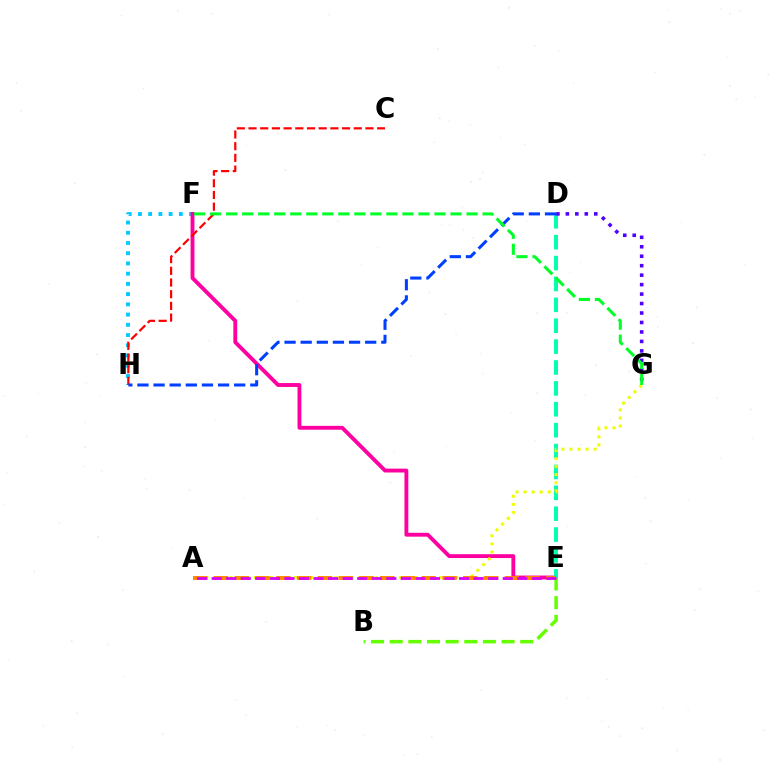{('F', 'H'): [{'color': '#00c7ff', 'line_style': 'dotted', 'thickness': 2.78}], ('E', 'F'): [{'color': '#ff00a0', 'line_style': 'solid', 'thickness': 2.78}], ('D', 'E'): [{'color': '#00ffaf', 'line_style': 'dashed', 'thickness': 2.84}], ('A', 'G'): [{'color': '#eeff00', 'line_style': 'dotted', 'thickness': 2.19}], ('A', 'E'): [{'color': '#ff8800', 'line_style': 'dashed', 'thickness': 2.82}, {'color': '#d600ff', 'line_style': 'dashed', 'thickness': 1.98}], ('B', 'E'): [{'color': '#66ff00', 'line_style': 'dashed', 'thickness': 2.53}], ('C', 'H'): [{'color': '#ff0000', 'line_style': 'dashed', 'thickness': 1.59}], ('D', 'H'): [{'color': '#003fff', 'line_style': 'dashed', 'thickness': 2.19}], ('D', 'G'): [{'color': '#4f00ff', 'line_style': 'dotted', 'thickness': 2.57}], ('F', 'G'): [{'color': '#00ff27', 'line_style': 'dashed', 'thickness': 2.18}]}